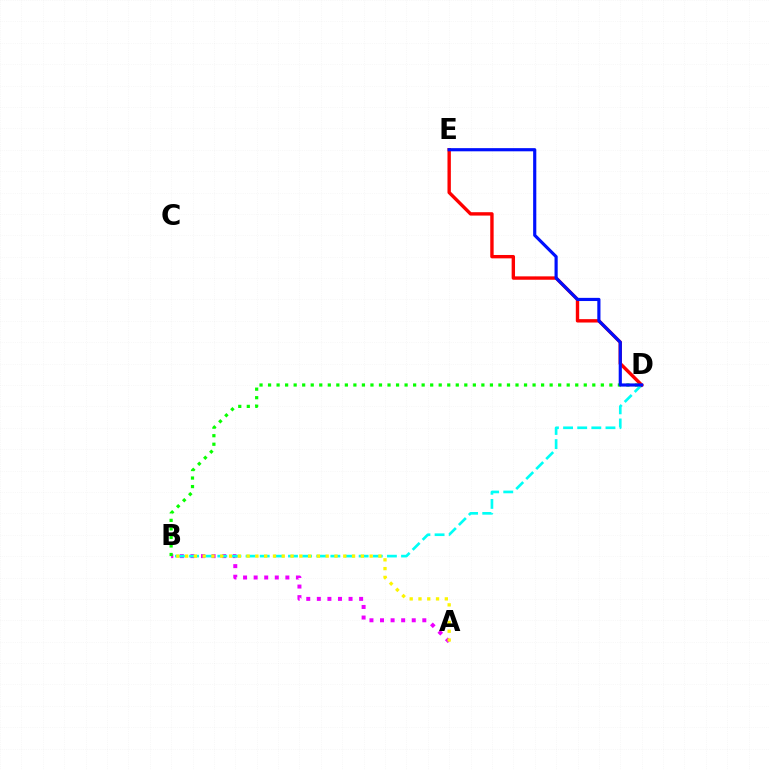{('A', 'B'): [{'color': '#ee00ff', 'line_style': 'dotted', 'thickness': 2.87}, {'color': '#fcf500', 'line_style': 'dotted', 'thickness': 2.39}], ('B', 'D'): [{'color': '#00fff6', 'line_style': 'dashed', 'thickness': 1.92}, {'color': '#08ff00', 'line_style': 'dotted', 'thickness': 2.32}], ('D', 'E'): [{'color': '#ff0000', 'line_style': 'solid', 'thickness': 2.44}, {'color': '#0010ff', 'line_style': 'solid', 'thickness': 2.28}]}